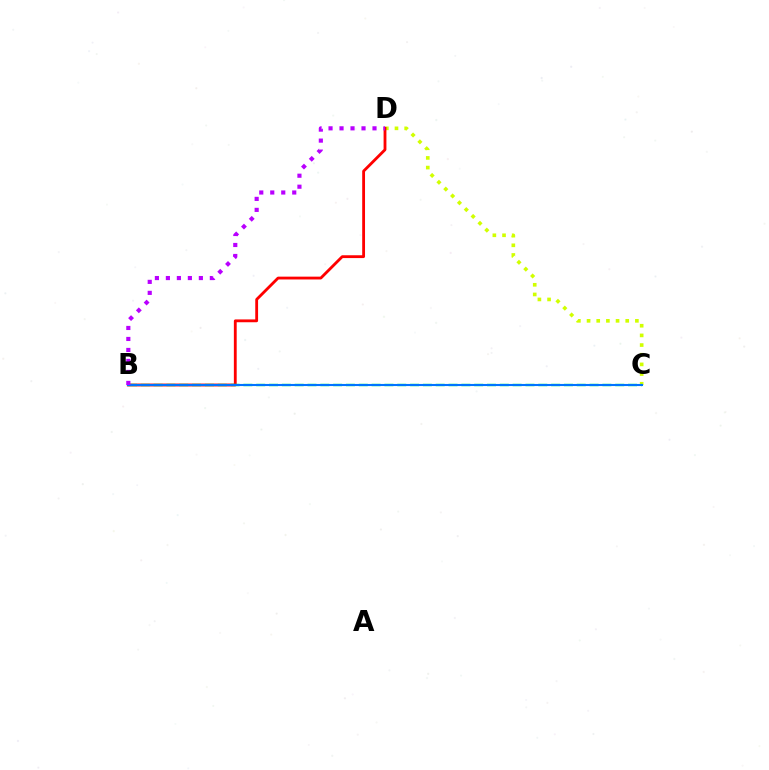{('C', 'D'): [{'color': '#d1ff00', 'line_style': 'dotted', 'thickness': 2.63}], ('B', 'D'): [{'color': '#ff0000', 'line_style': 'solid', 'thickness': 2.03}, {'color': '#b900ff', 'line_style': 'dotted', 'thickness': 2.99}], ('B', 'C'): [{'color': '#00ff5c', 'line_style': 'dashed', 'thickness': 1.74}, {'color': '#0074ff', 'line_style': 'solid', 'thickness': 1.51}]}